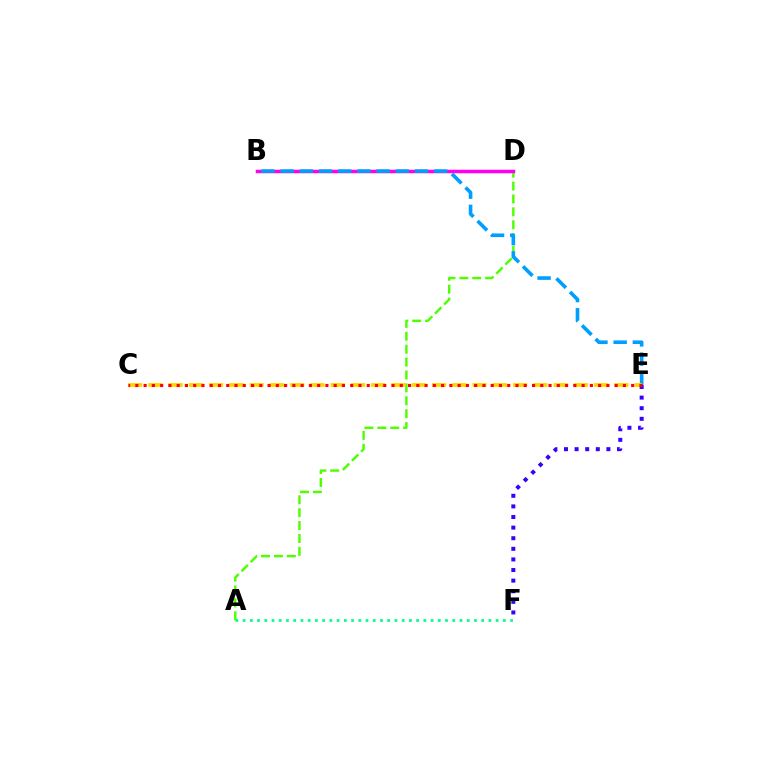{('A', 'D'): [{'color': '#4fff00', 'line_style': 'dashed', 'thickness': 1.75}], ('A', 'F'): [{'color': '#00ff86', 'line_style': 'dotted', 'thickness': 1.96}], ('B', 'D'): [{'color': '#ff00ed', 'line_style': 'solid', 'thickness': 2.51}], ('E', 'F'): [{'color': '#3700ff', 'line_style': 'dotted', 'thickness': 2.88}], ('B', 'E'): [{'color': '#009eff', 'line_style': 'dashed', 'thickness': 2.61}], ('C', 'E'): [{'color': '#ffd500', 'line_style': 'dashed', 'thickness': 2.75}, {'color': '#ff0000', 'line_style': 'dotted', 'thickness': 2.25}]}